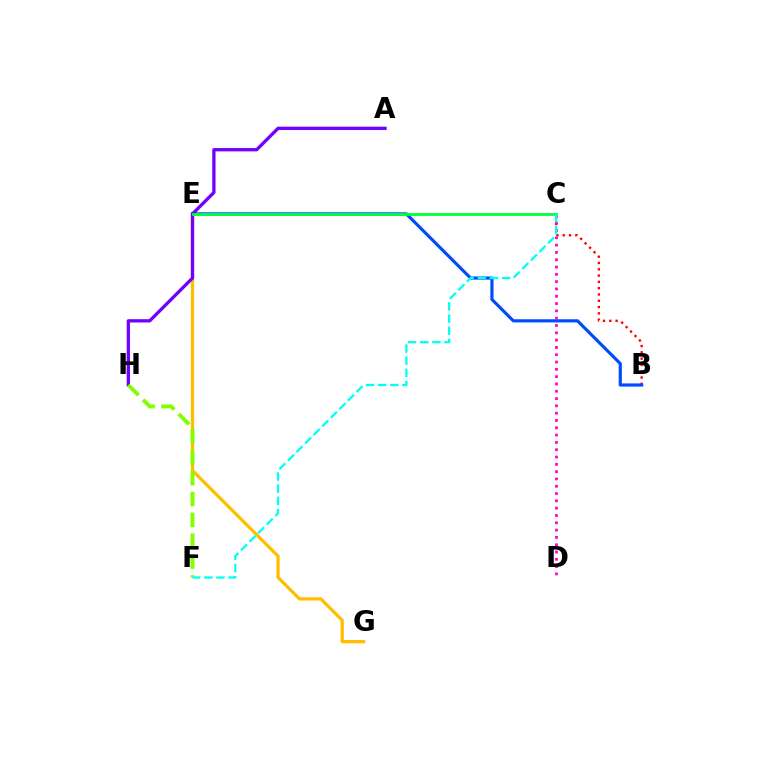{('E', 'G'): [{'color': '#ffbd00', 'line_style': 'solid', 'thickness': 2.33}], ('B', 'C'): [{'color': '#ff0000', 'line_style': 'dotted', 'thickness': 1.71}], ('B', 'E'): [{'color': '#004bff', 'line_style': 'solid', 'thickness': 2.28}], ('A', 'H'): [{'color': '#7200ff', 'line_style': 'solid', 'thickness': 2.37}], ('C', 'D'): [{'color': '#ff00cf', 'line_style': 'dotted', 'thickness': 1.99}], ('C', 'E'): [{'color': '#00ff39', 'line_style': 'solid', 'thickness': 2.0}], ('F', 'H'): [{'color': '#84ff00', 'line_style': 'dashed', 'thickness': 2.83}], ('C', 'F'): [{'color': '#00fff6', 'line_style': 'dashed', 'thickness': 1.65}]}